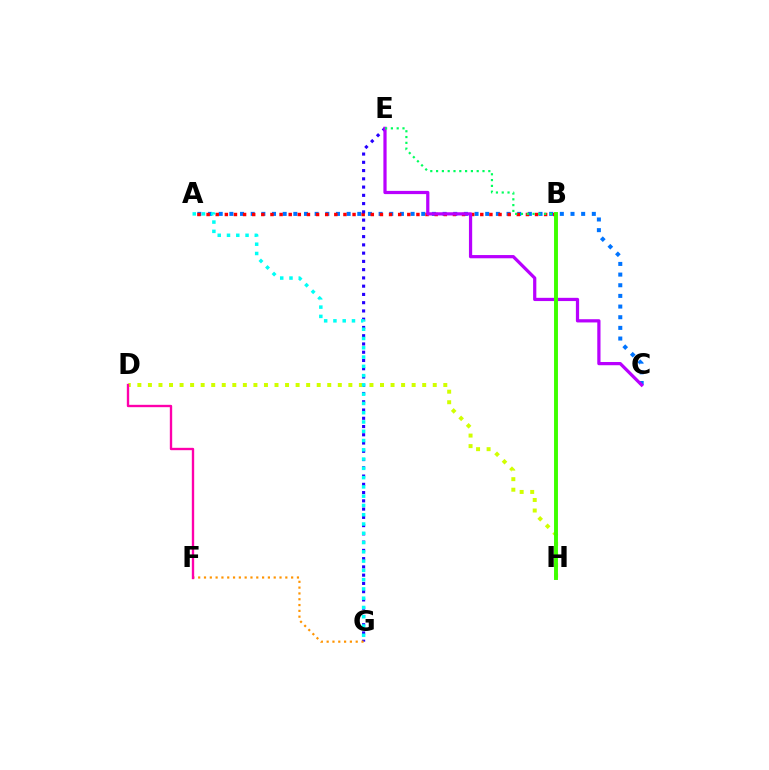{('A', 'C'): [{'color': '#0074ff', 'line_style': 'dotted', 'thickness': 2.9}], ('A', 'B'): [{'color': '#ff0000', 'line_style': 'dotted', 'thickness': 2.48}], ('E', 'G'): [{'color': '#2500ff', 'line_style': 'dotted', 'thickness': 2.24}], ('C', 'E'): [{'color': '#b900ff', 'line_style': 'solid', 'thickness': 2.33}], ('D', 'H'): [{'color': '#d1ff00', 'line_style': 'dotted', 'thickness': 2.87}], ('B', 'E'): [{'color': '#00ff5c', 'line_style': 'dotted', 'thickness': 1.58}], ('F', 'G'): [{'color': '#ff9400', 'line_style': 'dotted', 'thickness': 1.58}], ('A', 'G'): [{'color': '#00fff6', 'line_style': 'dotted', 'thickness': 2.52}], ('B', 'H'): [{'color': '#3dff00', 'line_style': 'solid', 'thickness': 2.82}], ('D', 'F'): [{'color': '#ff00ac', 'line_style': 'solid', 'thickness': 1.7}]}